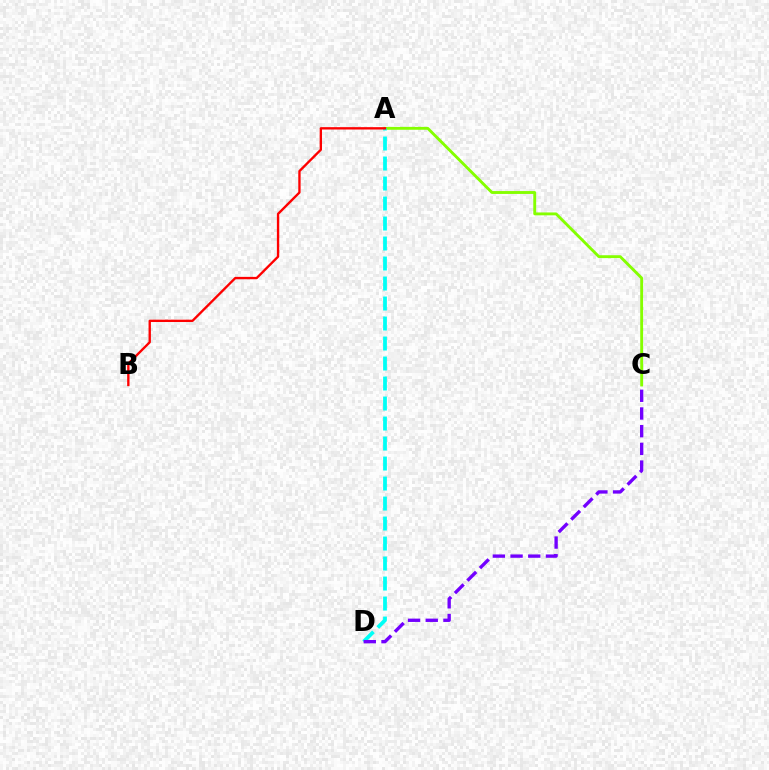{('A', 'C'): [{'color': '#84ff00', 'line_style': 'solid', 'thickness': 2.07}], ('A', 'D'): [{'color': '#00fff6', 'line_style': 'dashed', 'thickness': 2.72}], ('A', 'B'): [{'color': '#ff0000', 'line_style': 'solid', 'thickness': 1.7}], ('C', 'D'): [{'color': '#7200ff', 'line_style': 'dashed', 'thickness': 2.4}]}